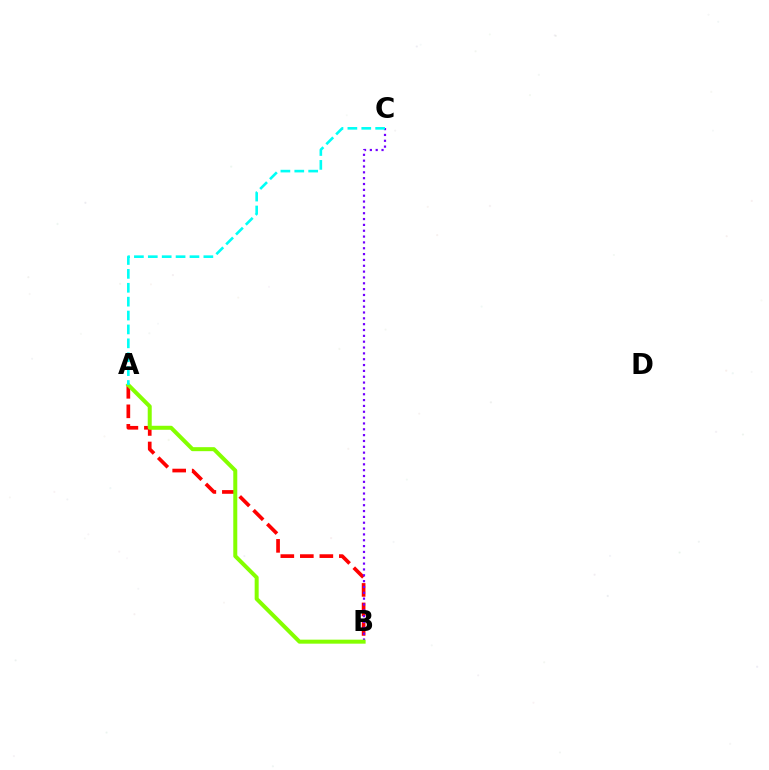{('A', 'B'): [{'color': '#ff0000', 'line_style': 'dashed', 'thickness': 2.65}, {'color': '#84ff00', 'line_style': 'solid', 'thickness': 2.88}], ('B', 'C'): [{'color': '#7200ff', 'line_style': 'dotted', 'thickness': 1.59}], ('A', 'C'): [{'color': '#00fff6', 'line_style': 'dashed', 'thickness': 1.89}]}